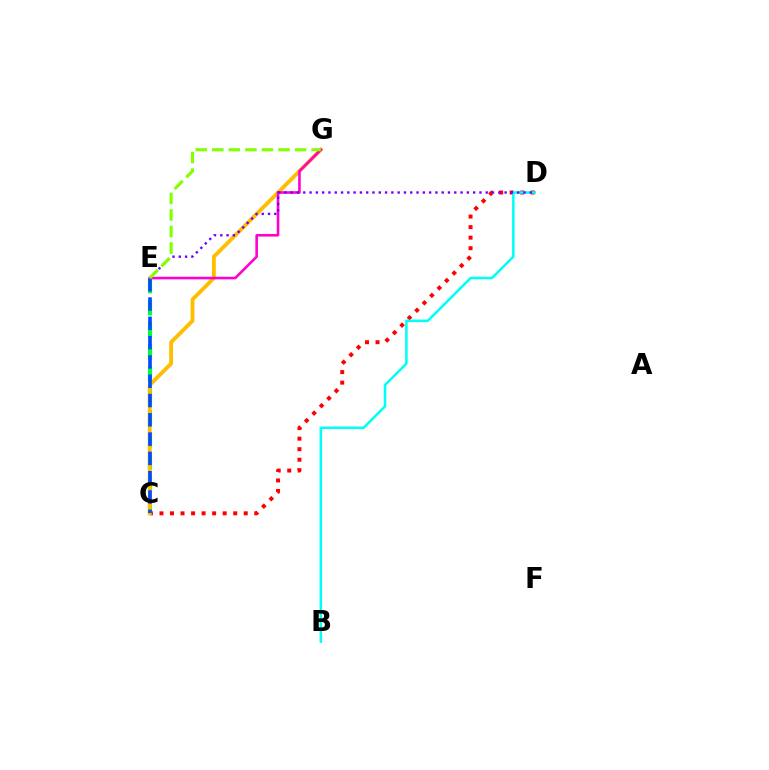{('C', 'D'): [{'color': '#ff0000', 'line_style': 'dotted', 'thickness': 2.86}], ('B', 'D'): [{'color': '#00fff6', 'line_style': 'solid', 'thickness': 1.82}], ('C', 'E'): [{'color': '#00ff39', 'line_style': 'dashed', 'thickness': 2.99}, {'color': '#004bff', 'line_style': 'dashed', 'thickness': 2.62}], ('C', 'G'): [{'color': '#ffbd00', 'line_style': 'solid', 'thickness': 2.76}], ('E', 'G'): [{'color': '#ff00cf', 'line_style': 'solid', 'thickness': 1.87}, {'color': '#84ff00', 'line_style': 'dashed', 'thickness': 2.25}], ('D', 'E'): [{'color': '#7200ff', 'line_style': 'dotted', 'thickness': 1.71}]}